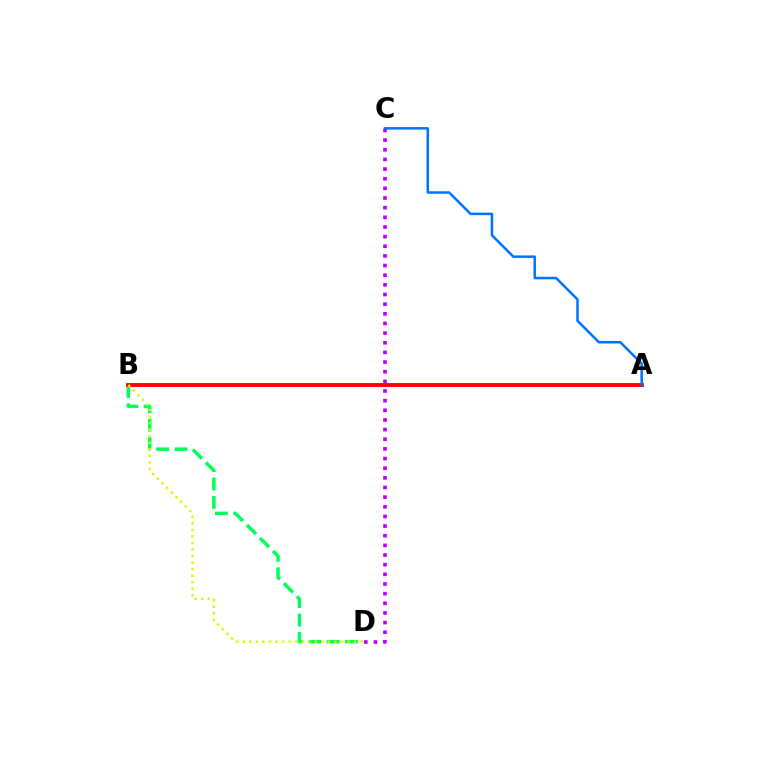{('B', 'D'): [{'color': '#00ff5c', 'line_style': 'dashed', 'thickness': 2.5}, {'color': '#d1ff00', 'line_style': 'dotted', 'thickness': 1.78}], ('C', 'D'): [{'color': '#b900ff', 'line_style': 'dotted', 'thickness': 2.62}], ('A', 'B'): [{'color': '#ff0000', 'line_style': 'solid', 'thickness': 2.79}], ('A', 'C'): [{'color': '#0074ff', 'line_style': 'solid', 'thickness': 1.8}]}